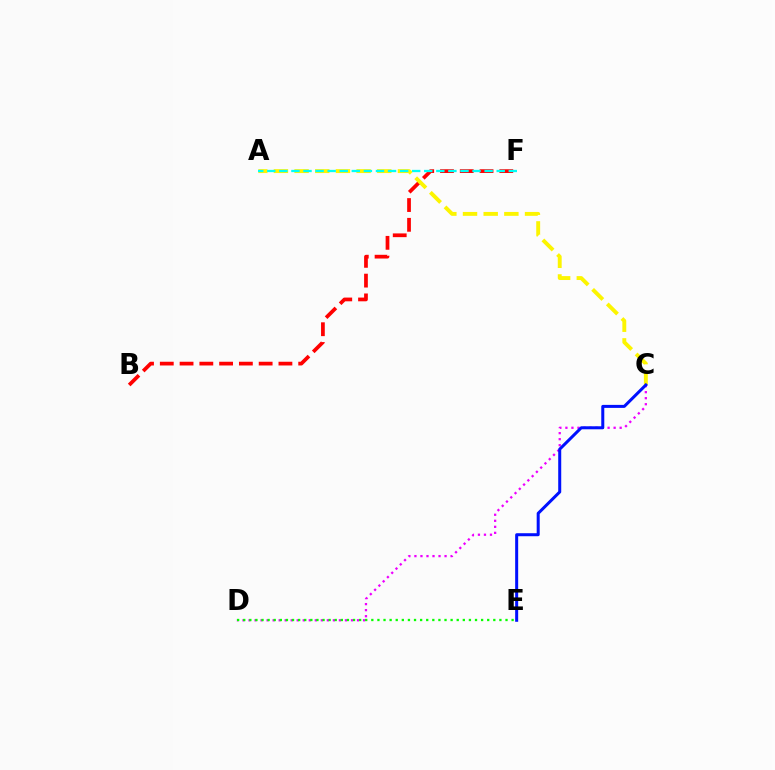{('B', 'F'): [{'color': '#ff0000', 'line_style': 'dashed', 'thickness': 2.69}], ('C', 'D'): [{'color': '#ee00ff', 'line_style': 'dotted', 'thickness': 1.64}], ('A', 'C'): [{'color': '#fcf500', 'line_style': 'dashed', 'thickness': 2.81}], ('A', 'F'): [{'color': '#00fff6', 'line_style': 'dashed', 'thickness': 1.64}], ('D', 'E'): [{'color': '#08ff00', 'line_style': 'dotted', 'thickness': 1.66}], ('C', 'E'): [{'color': '#0010ff', 'line_style': 'solid', 'thickness': 2.17}]}